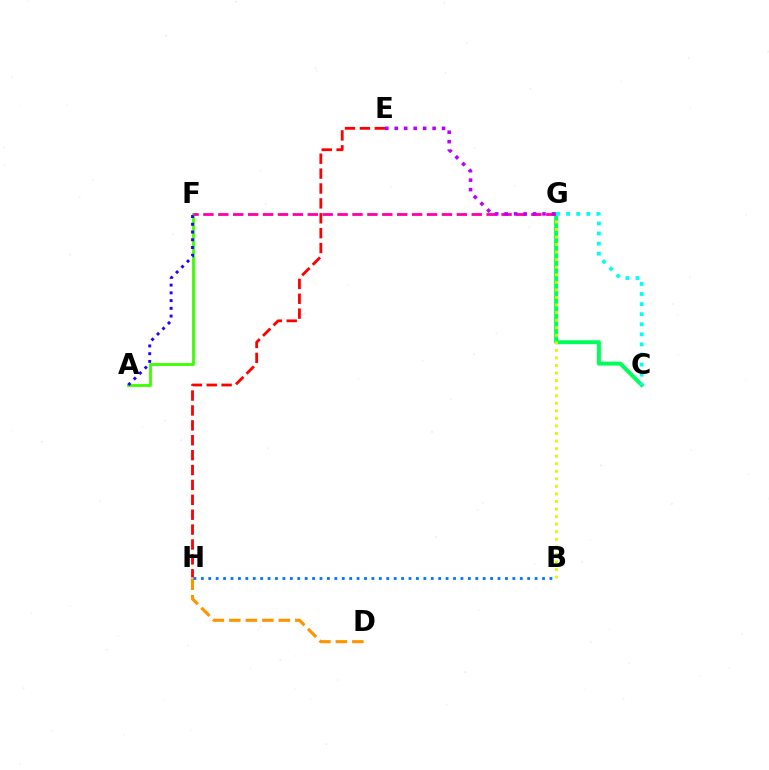{('D', 'H'): [{'color': '#ff9400', 'line_style': 'dashed', 'thickness': 2.24}], ('A', 'F'): [{'color': '#3dff00', 'line_style': 'solid', 'thickness': 2.04}, {'color': '#2500ff', 'line_style': 'dotted', 'thickness': 2.1}], ('C', 'G'): [{'color': '#00ff5c', 'line_style': 'solid', 'thickness': 2.85}, {'color': '#00fff6', 'line_style': 'dotted', 'thickness': 2.74}], ('B', 'G'): [{'color': '#d1ff00', 'line_style': 'dotted', 'thickness': 2.05}], ('B', 'H'): [{'color': '#0074ff', 'line_style': 'dotted', 'thickness': 2.02}], ('E', 'H'): [{'color': '#ff0000', 'line_style': 'dashed', 'thickness': 2.02}], ('F', 'G'): [{'color': '#ff00ac', 'line_style': 'dashed', 'thickness': 2.03}], ('E', 'G'): [{'color': '#b900ff', 'line_style': 'dotted', 'thickness': 2.57}]}